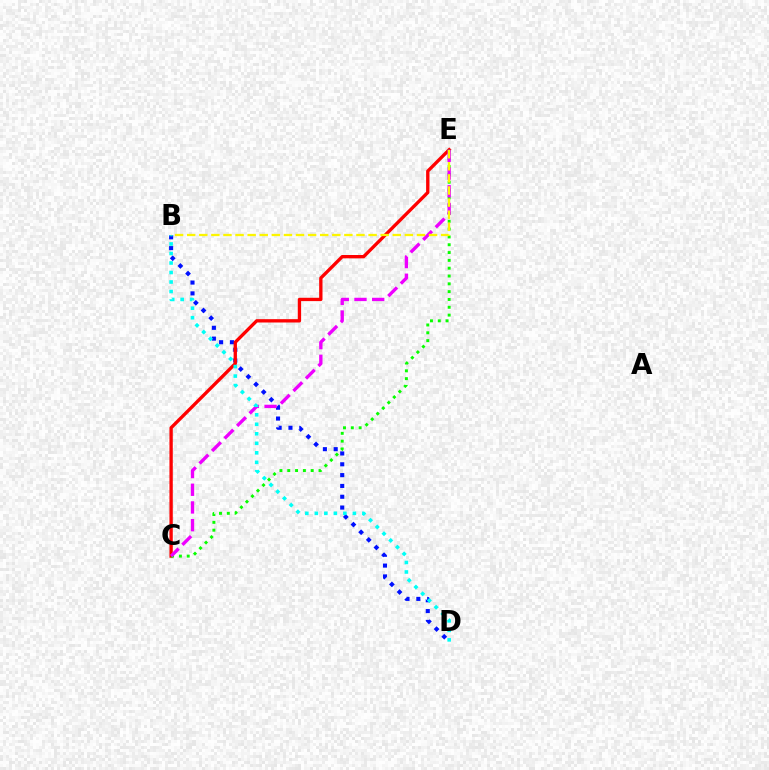{('B', 'D'): [{'color': '#0010ff', 'line_style': 'dotted', 'thickness': 2.94}, {'color': '#00fff6', 'line_style': 'dotted', 'thickness': 2.58}], ('C', 'E'): [{'color': '#ff0000', 'line_style': 'solid', 'thickness': 2.4}, {'color': '#08ff00', 'line_style': 'dotted', 'thickness': 2.12}, {'color': '#ee00ff', 'line_style': 'dashed', 'thickness': 2.4}], ('B', 'E'): [{'color': '#fcf500', 'line_style': 'dashed', 'thickness': 1.64}]}